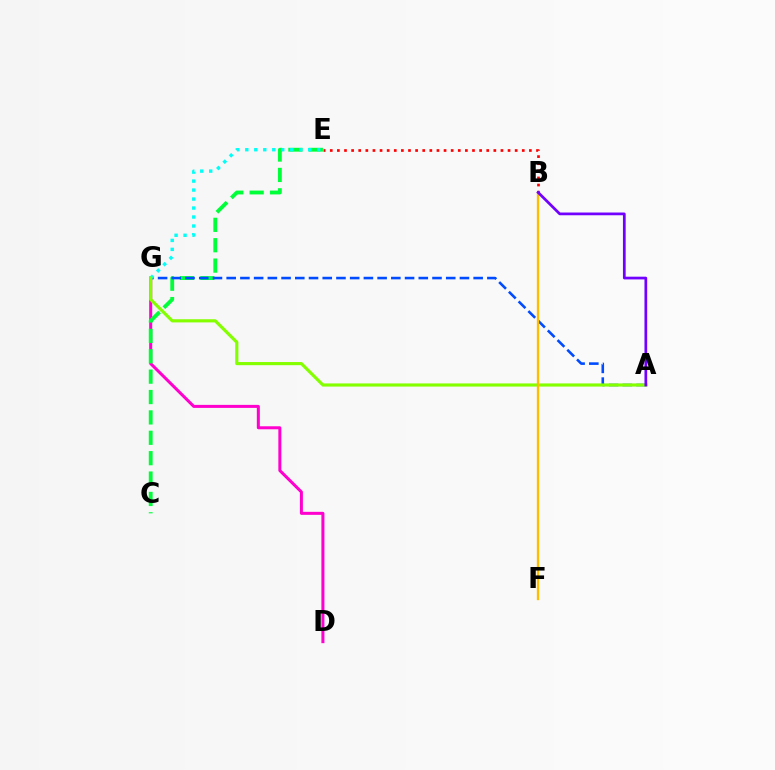{('D', 'G'): [{'color': '#ff00cf', 'line_style': 'solid', 'thickness': 2.17}], ('C', 'E'): [{'color': '#00ff39', 'line_style': 'dashed', 'thickness': 2.77}], ('A', 'G'): [{'color': '#004bff', 'line_style': 'dashed', 'thickness': 1.86}, {'color': '#84ff00', 'line_style': 'solid', 'thickness': 2.27}], ('E', 'G'): [{'color': '#00fff6', 'line_style': 'dotted', 'thickness': 2.44}], ('B', 'E'): [{'color': '#ff0000', 'line_style': 'dotted', 'thickness': 1.93}], ('B', 'F'): [{'color': '#ffbd00', 'line_style': 'solid', 'thickness': 1.7}], ('A', 'B'): [{'color': '#7200ff', 'line_style': 'solid', 'thickness': 1.97}]}